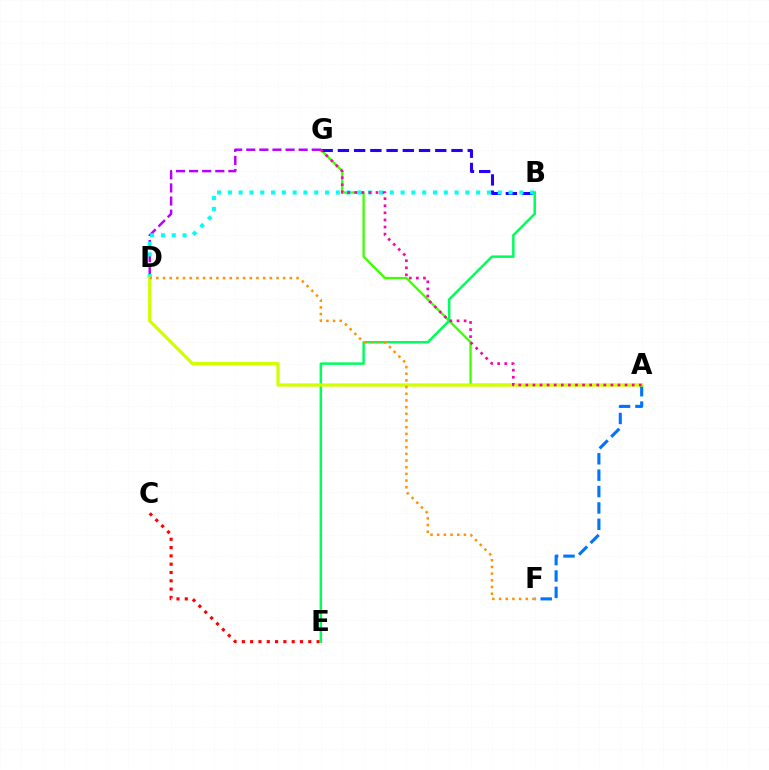{('A', 'F'): [{'color': '#0074ff', 'line_style': 'dashed', 'thickness': 2.23}], ('A', 'G'): [{'color': '#3dff00', 'line_style': 'solid', 'thickness': 1.66}, {'color': '#ff00ac', 'line_style': 'dotted', 'thickness': 1.93}], ('D', 'G'): [{'color': '#b900ff', 'line_style': 'dashed', 'thickness': 1.78}], ('B', 'G'): [{'color': '#2500ff', 'line_style': 'dashed', 'thickness': 2.2}], ('C', 'E'): [{'color': '#ff0000', 'line_style': 'dotted', 'thickness': 2.26}], ('B', 'D'): [{'color': '#00fff6', 'line_style': 'dotted', 'thickness': 2.93}], ('B', 'E'): [{'color': '#00ff5c', 'line_style': 'solid', 'thickness': 1.8}], ('A', 'D'): [{'color': '#d1ff00', 'line_style': 'solid', 'thickness': 2.34}], ('D', 'F'): [{'color': '#ff9400', 'line_style': 'dotted', 'thickness': 1.81}]}